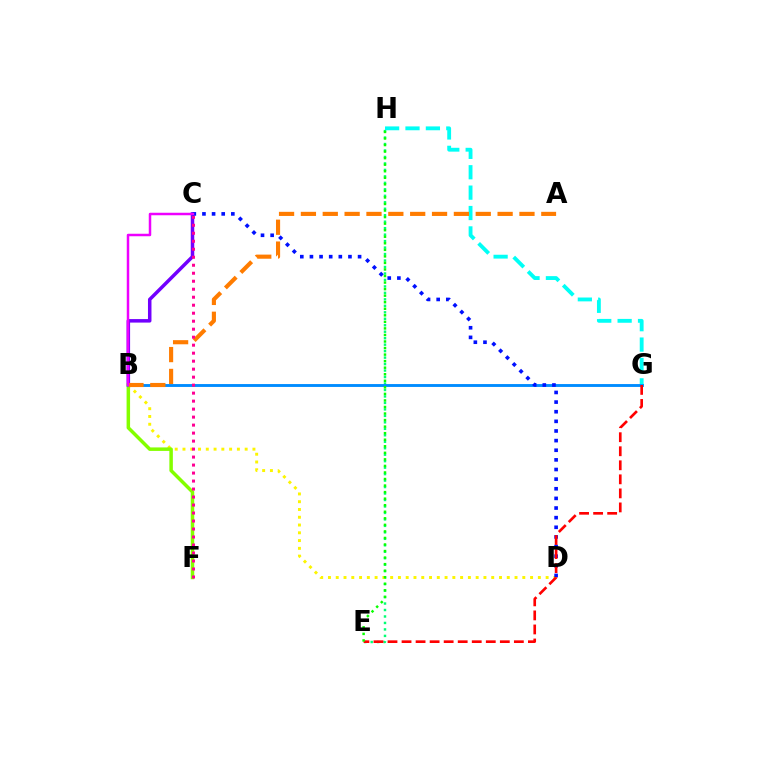{('B', 'C'): [{'color': '#7200ff', 'line_style': 'solid', 'thickness': 2.52}, {'color': '#ee00ff', 'line_style': 'solid', 'thickness': 1.79}], ('E', 'H'): [{'color': '#00ff74', 'line_style': 'dotted', 'thickness': 1.76}, {'color': '#08ff00', 'line_style': 'dotted', 'thickness': 1.78}], ('G', 'H'): [{'color': '#00fff6', 'line_style': 'dashed', 'thickness': 2.77}], ('B', 'D'): [{'color': '#fcf500', 'line_style': 'dotted', 'thickness': 2.11}], ('B', 'F'): [{'color': '#84ff00', 'line_style': 'solid', 'thickness': 2.51}], ('B', 'G'): [{'color': '#008cff', 'line_style': 'solid', 'thickness': 2.08}], ('A', 'B'): [{'color': '#ff7c00', 'line_style': 'dashed', 'thickness': 2.97}], ('C', 'F'): [{'color': '#ff0094', 'line_style': 'dotted', 'thickness': 2.17}], ('C', 'D'): [{'color': '#0010ff', 'line_style': 'dotted', 'thickness': 2.62}], ('E', 'G'): [{'color': '#ff0000', 'line_style': 'dashed', 'thickness': 1.91}]}